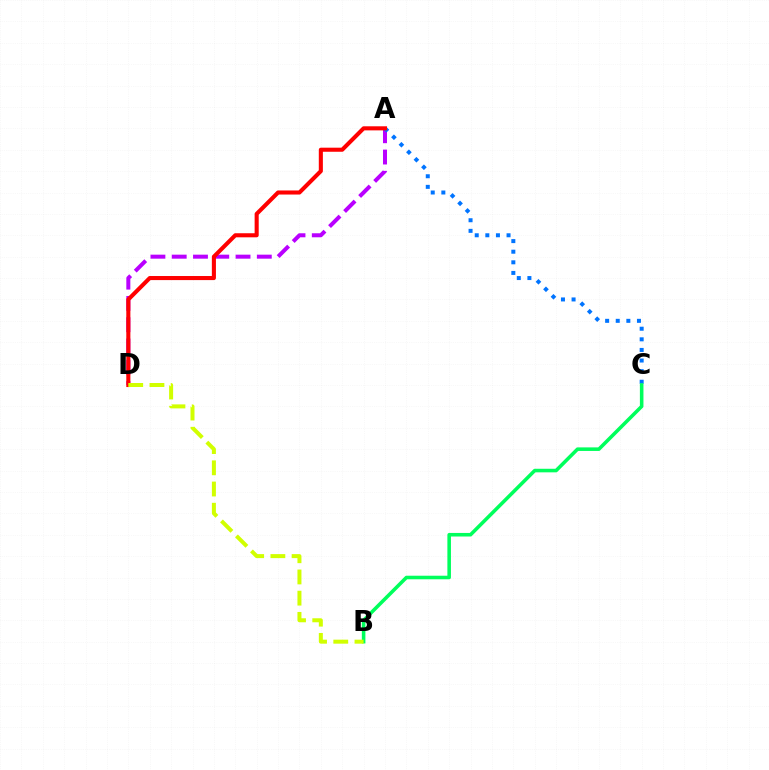{('A', 'D'): [{'color': '#b900ff', 'line_style': 'dashed', 'thickness': 2.89}, {'color': '#ff0000', 'line_style': 'solid', 'thickness': 2.94}], ('A', 'C'): [{'color': '#0074ff', 'line_style': 'dotted', 'thickness': 2.88}], ('B', 'C'): [{'color': '#00ff5c', 'line_style': 'solid', 'thickness': 2.57}], ('B', 'D'): [{'color': '#d1ff00', 'line_style': 'dashed', 'thickness': 2.88}]}